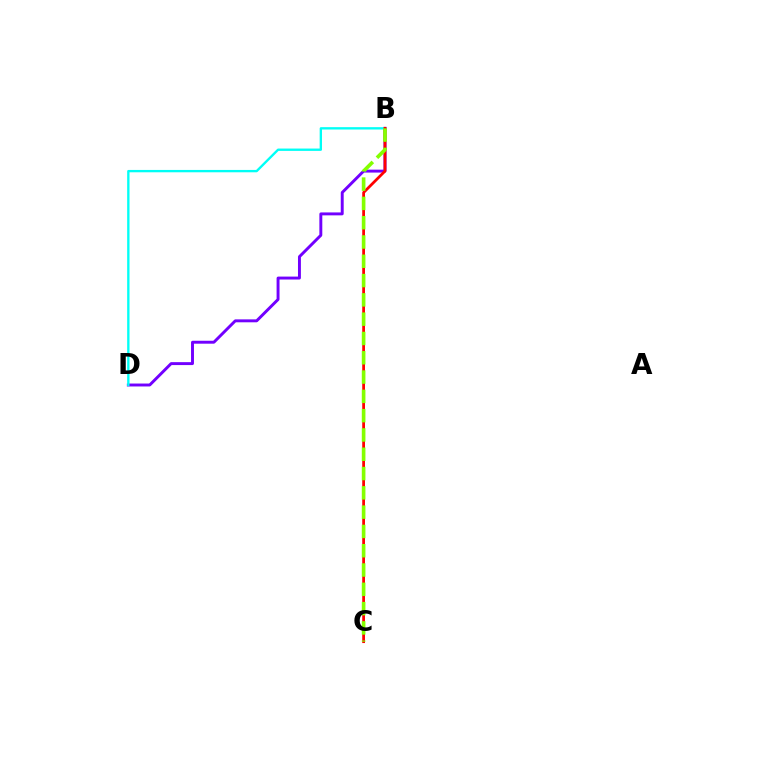{('B', 'D'): [{'color': '#7200ff', 'line_style': 'solid', 'thickness': 2.11}, {'color': '#00fff6', 'line_style': 'solid', 'thickness': 1.69}], ('B', 'C'): [{'color': '#ff0000', 'line_style': 'solid', 'thickness': 1.99}, {'color': '#84ff00', 'line_style': 'dashed', 'thickness': 2.62}]}